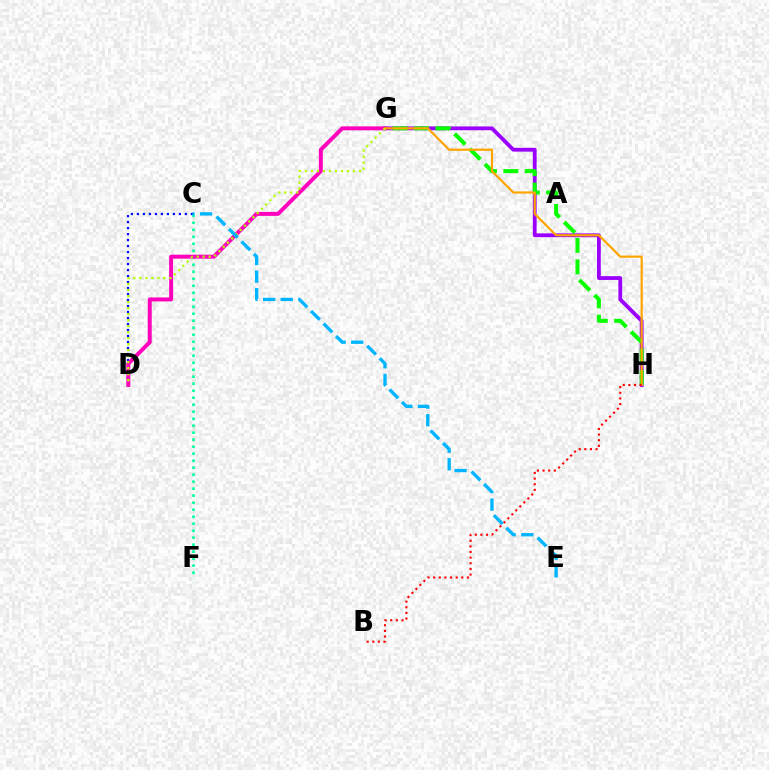{('G', 'H'): [{'color': '#9b00ff', 'line_style': 'solid', 'thickness': 2.74}, {'color': '#08ff00', 'line_style': 'dashed', 'thickness': 2.91}, {'color': '#ffa500', 'line_style': 'solid', 'thickness': 1.58}], ('C', 'D'): [{'color': '#0010ff', 'line_style': 'dotted', 'thickness': 1.63}], ('C', 'F'): [{'color': '#00ff9d', 'line_style': 'dotted', 'thickness': 1.9}], ('D', 'G'): [{'color': '#ff00bd', 'line_style': 'solid', 'thickness': 2.86}, {'color': '#b3ff00', 'line_style': 'dotted', 'thickness': 1.63}], ('B', 'H'): [{'color': '#ff0000', 'line_style': 'dotted', 'thickness': 1.53}], ('C', 'E'): [{'color': '#00b5ff', 'line_style': 'dashed', 'thickness': 2.4}]}